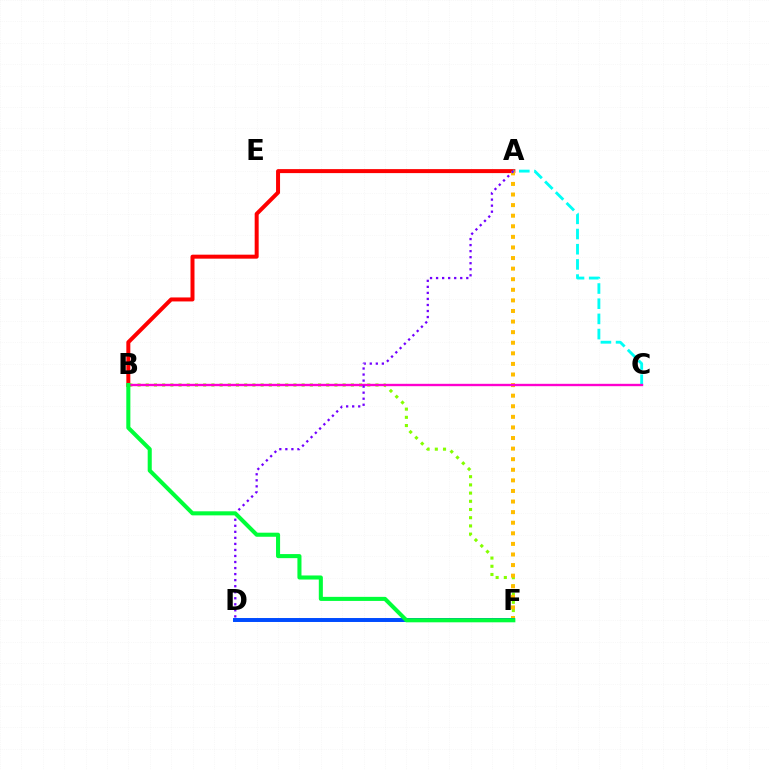{('A', 'B'): [{'color': '#ff0000', 'line_style': 'solid', 'thickness': 2.87}], ('B', 'F'): [{'color': '#84ff00', 'line_style': 'dotted', 'thickness': 2.23}, {'color': '#00ff39', 'line_style': 'solid', 'thickness': 2.93}], ('A', 'C'): [{'color': '#00fff6', 'line_style': 'dashed', 'thickness': 2.06}], ('A', 'F'): [{'color': '#ffbd00', 'line_style': 'dotted', 'thickness': 2.88}], ('B', 'C'): [{'color': '#ff00cf', 'line_style': 'solid', 'thickness': 1.71}], ('D', 'F'): [{'color': '#004bff', 'line_style': 'solid', 'thickness': 2.85}], ('A', 'D'): [{'color': '#7200ff', 'line_style': 'dotted', 'thickness': 1.64}]}